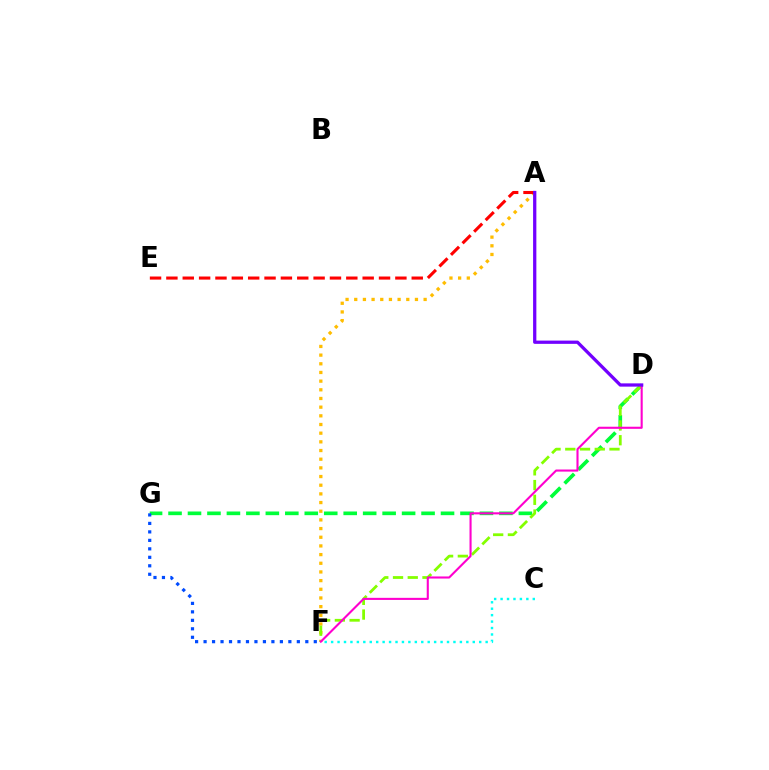{('D', 'G'): [{'color': '#00ff39', 'line_style': 'dashed', 'thickness': 2.64}], ('C', 'F'): [{'color': '#00fff6', 'line_style': 'dotted', 'thickness': 1.75}], ('F', 'G'): [{'color': '#004bff', 'line_style': 'dotted', 'thickness': 2.3}], ('A', 'F'): [{'color': '#ffbd00', 'line_style': 'dotted', 'thickness': 2.36}], ('D', 'F'): [{'color': '#84ff00', 'line_style': 'dashed', 'thickness': 2.0}, {'color': '#ff00cf', 'line_style': 'solid', 'thickness': 1.51}], ('A', 'E'): [{'color': '#ff0000', 'line_style': 'dashed', 'thickness': 2.22}], ('A', 'D'): [{'color': '#7200ff', 'line_style': 'solid', 'thickness': 2.35}]}